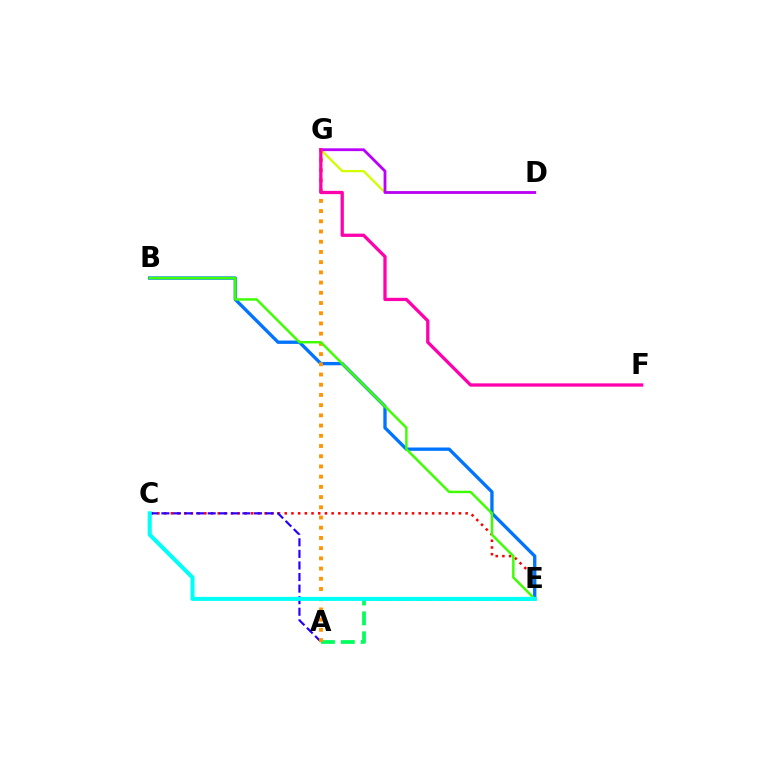{('C', 'E'): [{'color': '#ff0000', 'line_style': 'dotted', 'thickness': 1.82}, {'color': '#00fff6', 'line_style': 'solid', 'thickness': 2.91}], ('A', 'E'): [{'color': '#00ff5c', 'line_style': 'dashed', 'thickness': 2.7}], ('A', 'C'): [{'color': '#2500ff', 'line_style': 'dashed', 'thickness': 1.57}], ('B', 'E'): [{'color': '#0074ff', 'line_style': 'solid', 'thickness': 2.4}, {'color': '#3dff00', 'line_style': 'solid', 'thickness': 1.76}], ('D', 'G'): [{'color': '#d1ff00', 'line_style': 'solid', 'thickness': 1.66}, {'color': '#b900ff', 'line_style': 'solid', 'thickness': 2.02}], ('A', 'G'): [{'color': '#ff9400', 'line_style': 'dotted', 'thickness': 2.78}], ('F', 'G'): [{'color': '#ff00ac', 'line_style': 'solid', 'thickness': 2.36}]}